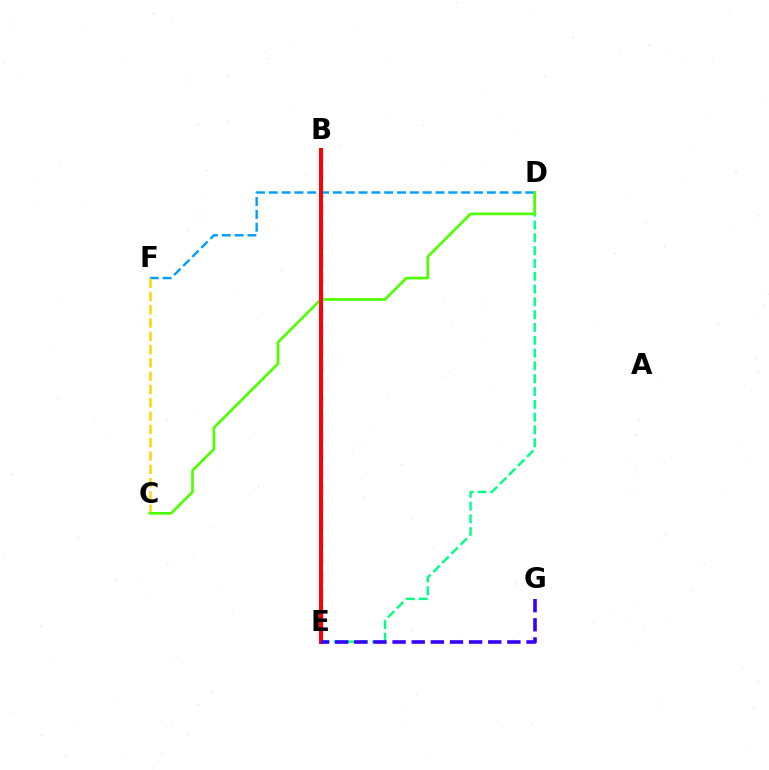{('B', 'E'): [{'color': '#ff00ed', 'line_style': 'dashed', 'thickness': 2.38}, {'color': '#ff0000', 'line_style': 'solid', 'thickness': 2.9}], ('D', 'F'): [{'color': '#009eff', 'line_style': 'dashed', 'thickness': 1.74}], ('D', 'E'): [{'color': '#00ff86', 'line_style': 'dashed', 'thickness': 1.74}], ('C', 'F'): [{'color': '#ffd500', 'line_style': 'dashed', 'thickness': 1.81}], ('C', 'D'): [{'color': '#4fff00', 'line_style': 'solid', 'thickness': 1.93}], ('E', 'G'): [{'color': '#3700ff', 'line_style': 'dashed', 'thickness': 2.6}]}